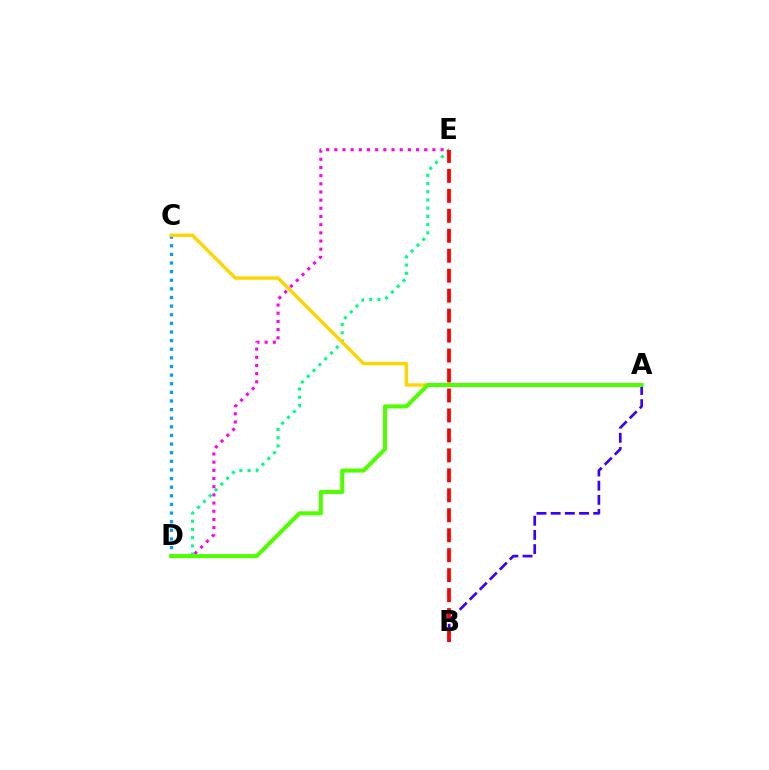{('D', 'E'): [{'color': '#00ff86', 'line_style': 'dotted', 'thickness': 2.23}, {'color': '#ff00ed', 'line_style': 'dotted', 'thickness': 2.22}], ('A', 'B'): [{'color': '#3700ff', 'line_style': 'dashed', 'thickness': 1.93}], ('C', 'D'): [{'color': '#009eff', 'line_style': 'dotted', 'thickness': 2.34}], ('B', 'E'): [{'color': '#ff0000', 'line_style': 'dashed', 'thickness': 2.71}], ('A', 'C'): [{'color': '#ffd500', 'line_style': 'solid', 'thickness': 2.44}], ('A', 'D'): [{'color': '#4fff00', 'line_style': 'solid', 'thickness': 2.9}]}